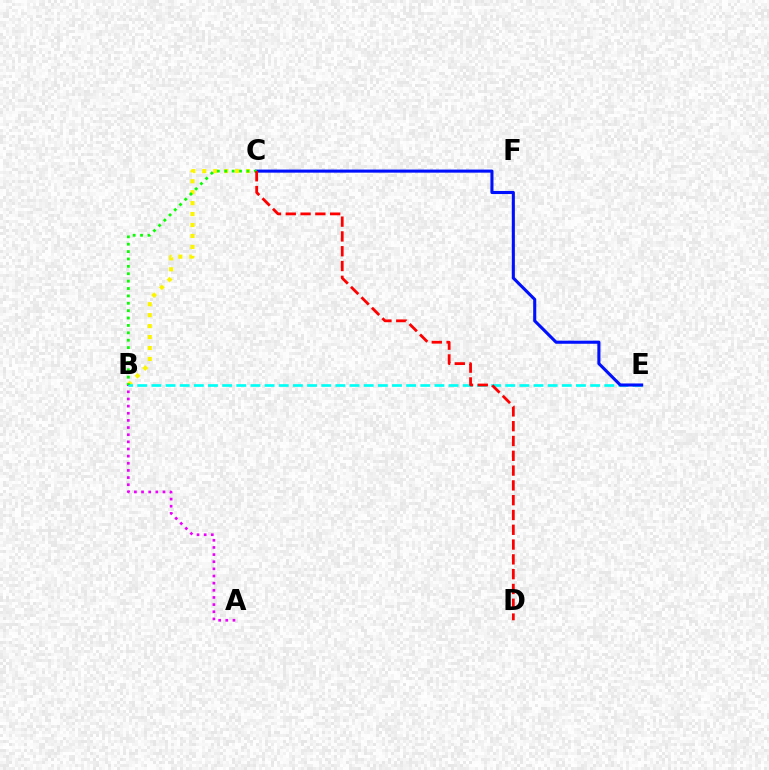{('A', 'B'): [{'color': '#ee00ff', 'line_style': 'dotted', 'thickness': 1.94}], ('B', 'C'): [{'color': '#fcf500', 'line_style': 'dotted', 'thickness': 2.97}, {'color': '#08ff00', 'line_style': 'dotted', 'thickness': 2.01}], ('B', 'E'): [{'color': '#00fff6', 'line_style': 'dashed', 'thickness': 1.92}], ('C', 'E'): [{'color': '#0010ff', 'line_style': 'solid', 'thickness': 2.22}], ('C', 'D'): [{'color': '#ff0000', 'line_style': 'dashed', 'thickness': 2.01}]}